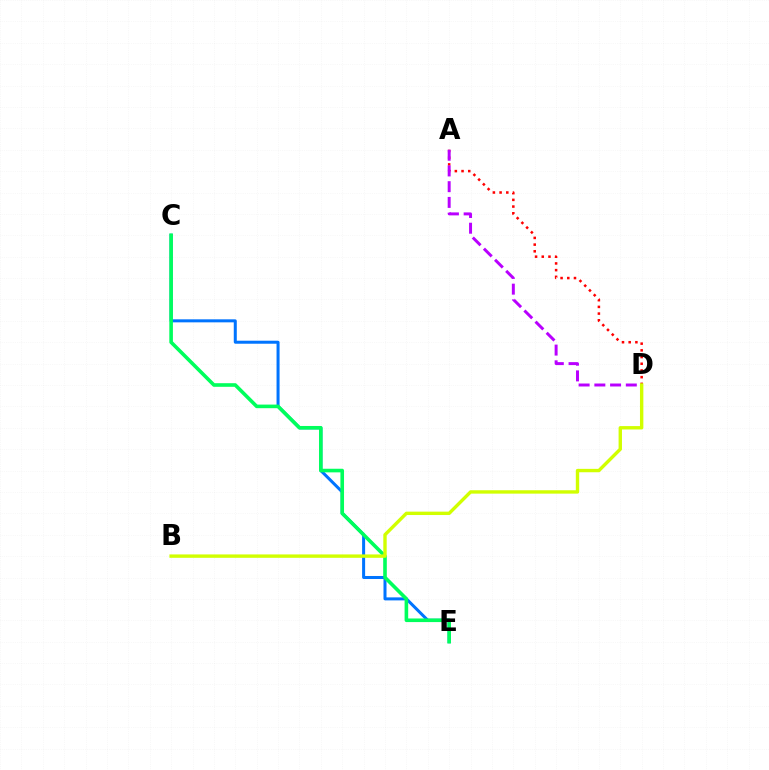{('C', 'E'): [{'color': '#0074ff', 'line_style': 'solid', 'thickness': 2.17}, {'color': '#00ff5c', 'line_style': 'solid', 'thickness': 2.6}], ('A', 'D'): [{'color': '#ff0000', 'line_style': 'dotted', 'thickness': 1.82}, {'color': '#b900ff', 'line_style': 'dashed', 'thickness': 2.14}], ('B', 'D'): [{'color': '#d1ff00', 'line_style': 'solid', 'thickness': 2.44}]}